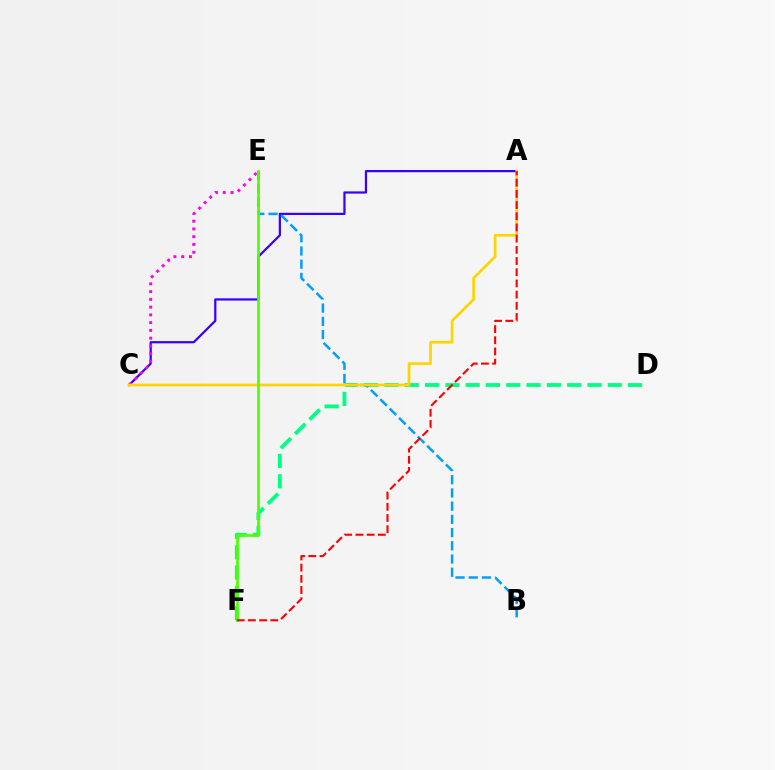{('A', 'C'): [{'color': '#3700ff', 'line_style': 'solid', 'thickness': 1.6}, {'color': '#ffd500', 'line_style': 'solid', 'thickness': 1.94}], ('D', 'F'): [{'color': '#00ff86', 'line_style': 'dashed', 'thickness': 2.76}], ('B', 'E'): [{'color': '#009eff', 'line_style': 'dashed', 'thickness': 1.8}], ('C', 'E'): [{'color': '#ff00ed', 'line_style': 'dotted', 'thickness': 2.11}], ('E', 'F'): [{'color': '#4fff00', 'line_style': 'solid', 'thickness': 1.93}], ('A', 'F'): [{'color': '#ff0000', 'line_style': 'dashed', 'thickness': 1.52}]}